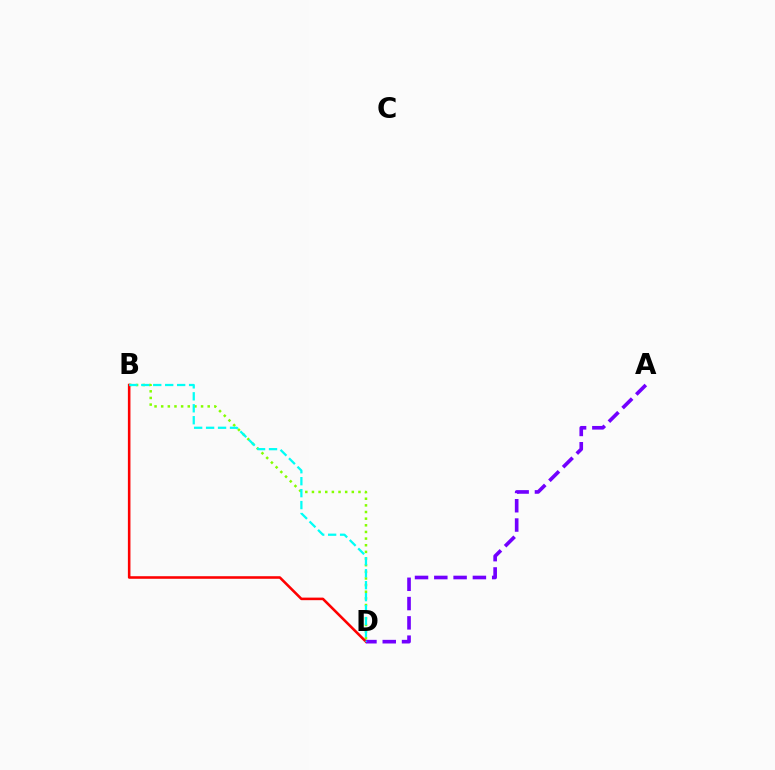{('B', 'D'): [{'color': '#84ff00', 'line_style': 'dotted', 'thickness': 1.81}, {'color': '#ff0000', 'line_style': 'solid', 'thickness': 1.85}, {'color': '#00fff6', 'line_style': 'dashed', 'thickness': 1.62}], ('A', 'D'): [{'color': '#7200ff', 'line_style': 'dashed', 'thickness': 2.62}]}